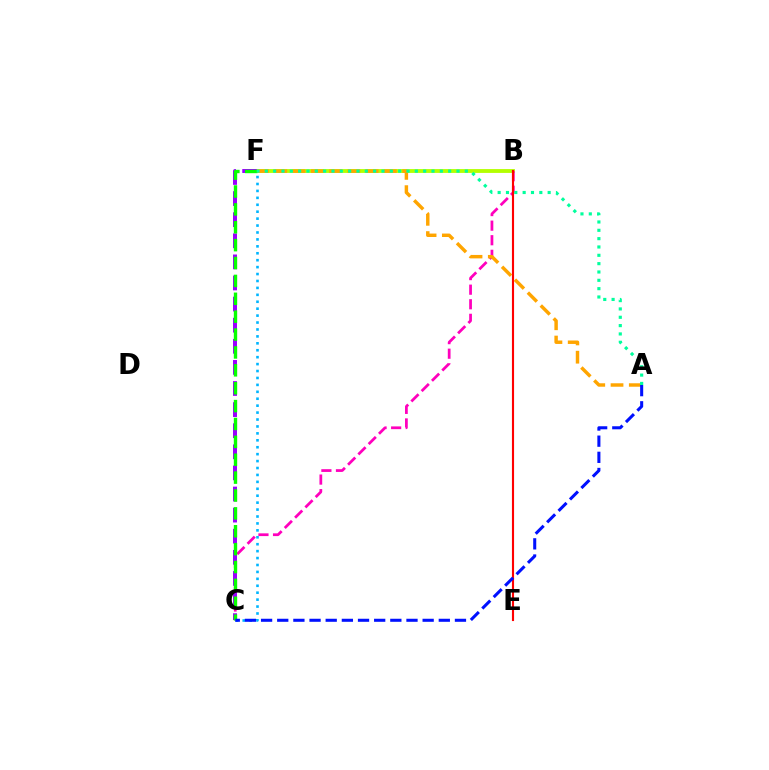{('B', 'F'): [{'color': '#b3ff00', 'line_style': 'solid', 'thickness': 2.76}], ('B', 'C'): [{'color': '#ff00bd', 'line_style': 'dashed', 'thickness': 1.98}], ('C', 'F'): [{'color': '#9b00ff', 'line_style': 'dashed', 'thickness': 2.87}, {'color': '#08ff00', 'line_style': 'dashed', 'thickness': 2.43}, {'color': '#00b5ff', 'line_style': 'dotted', 'thickness': 1.88}], ('B', 'E'): [{'color': '#ff0000', 'line_style': 'solid', 'thickness': 1.53}], ('A', 'F'): [{'color': '#ffa500', 'line_style': 'dashed', 'thickness': 2.48}, {'color': '#00ff9d', 'line_style': 'dotted', 'thickness': 2.26}], ('A', 'C'): [{'color': '#0010ff', 'line_style': 'dashed', 'thickness': 2.19}]}